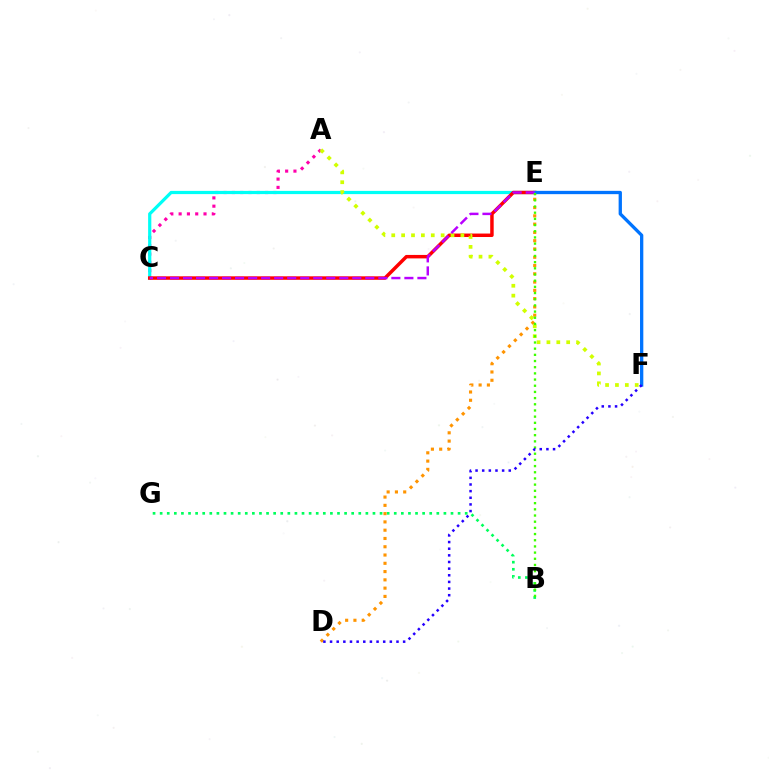{('A', 'C'): [{'color': '#ff00ac', 'line_style': 'dotted', 'thickness': 2.25}], ('C', 'E'): [{'color': '#00fff6', 'line_style': 'solid', 'thickness': 2.31}, {'color': '#ff0000', 'line_style': 'solid', 'thickness': 2.5}, {'color': '#b900ff', 'line_style': 'dashed', 'thickness': 1.77}], ('B', 'G'): [{'color': '#00ff5c', 'line_style': 'dotted', 'thickness': 1.93}], ('A', 'F'): [{'color': '#d1ff00', 'line_style': 'dotted', 'thickness': 2.68}], ('D', 'E'): [{'color': '#ff9400', 'line_style': 'dotted', 'thickness': 2.25}], ('E', 'F'): [{'color': '#0074ff', 'line_style': 'solid', 'thickness': 2.38}], ('B', 'E'): [{'color': '#3dff00', 'line_style': 'dotted', 'thickness': 1.68}], ('D', 'F'): [{'color': '#2500ff', 'line_style': 'dotted', 'thickness': 1.8}]}